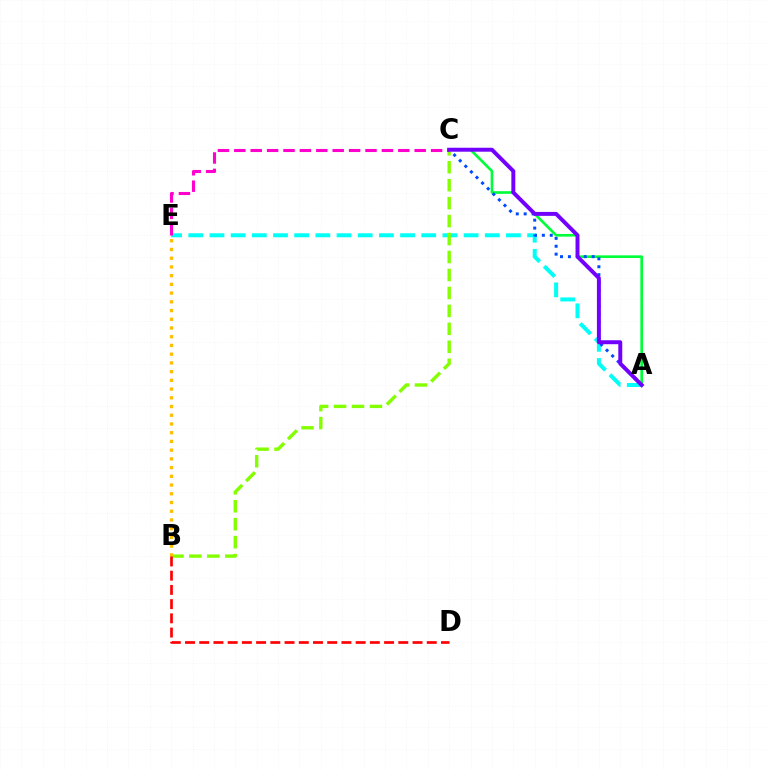{('A', 'C'): [{'color': '#00ff39', 'line_style': 'solid', 'thickness': 1.91}, {'color': '#004bff', 'line_style': 'dotted', 'thickness': 2.15}, {'color': '#7200ff', 'line_style': 'solid', 'thickness': 2.85}], ('A', 'E'): [{'color': '#00fff6', 'line_style': 'dashed', 'thickness': 2.88}], ('B', 'C'): [{'color': '#84ff00', 'line_style': 'dashed', 'thickness': 2.44}], ('B', 'E'): [{'color': '#ffbd00', 'line_style': 'dotted', 'thickness': 2.37}], ('B', 'D'): [{'color': '#ff0000', 'line_style': 'dashed', 'thickness': 1.93}], ('C', 'E'): [{'color': '#ff00cf', 'line_style': 'dashed', 'thickness': 2.23}]}